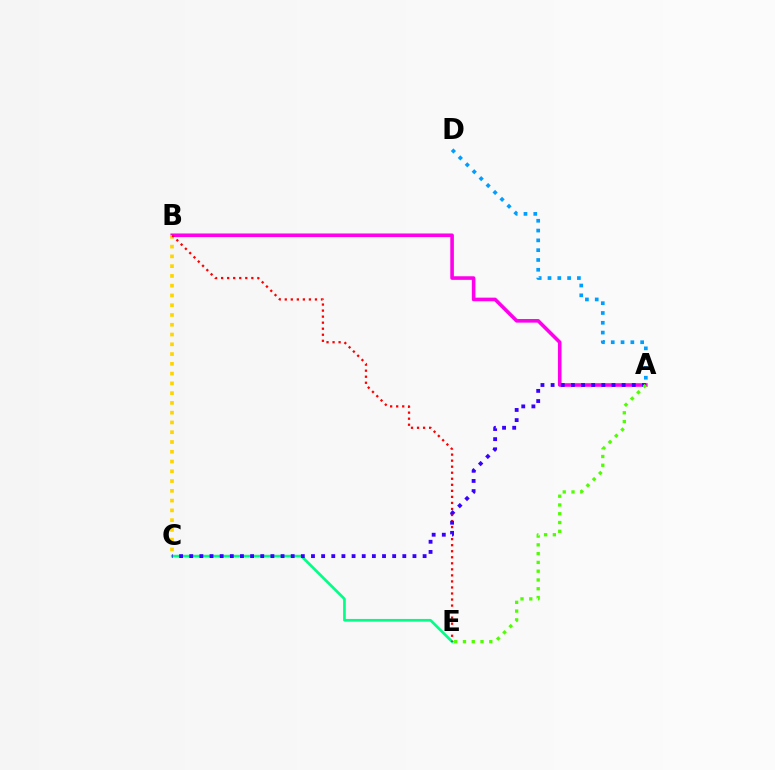{('A', 'D'): [{'color': '#009eff', 'line_style': 'dotted', 'thickness': 2.66}], ('A', 'B'): [{'color': '#ff00ed', 'line_style': 'solid', 'thickness': 2.59}], ('C', 'E'): [{'color': '#00ff86', 'line_style': 'solid', 'thickness': 1.91}], ('B', 'C'): [{'color': '#ffd500', 'line_style': 'dotted', 'thickness': 2.65}], ('B', 'E'): [{'color': '#ff0000', 'line_style': 'dotted', 'thickness': 1.64}], ('A', 'C'): [{'color': '#3700ff', 'line_style': 'dotted', 'thickness': 2.76}], ('A', 'E'): [{'color': '#4fff00', 'line_style': 'dotted', 'thickness': 2.38}]}